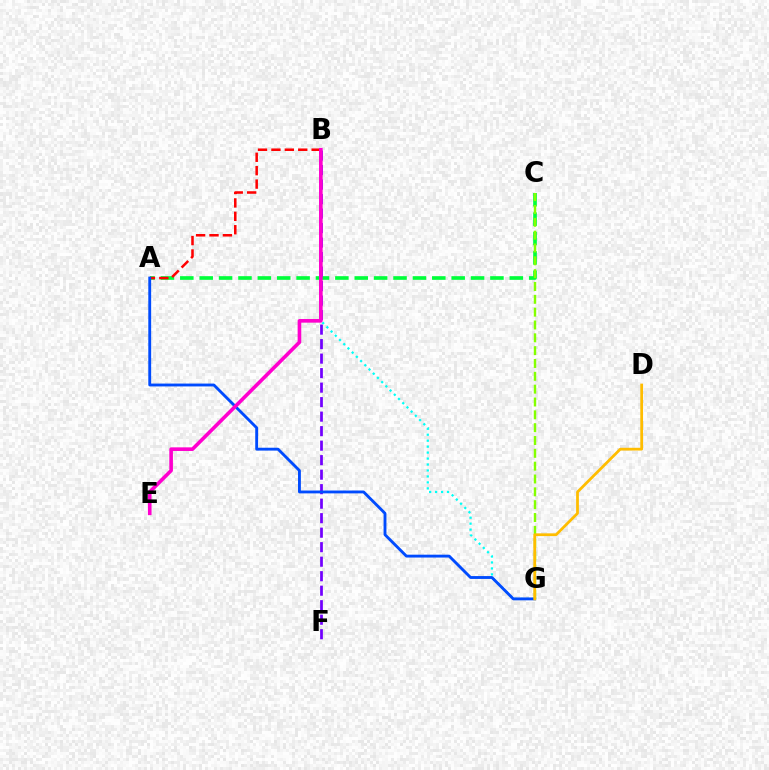{('A', 'C'): [{'color': '#00ff39', 'line_style': 'dashed', 'thickness': 2.63}], ('B', 'G'): [{'color': '#00fff6', 'line_style': 'dotted', 'thickness': 1.62}], ('B', 'F'): [{'color': '#7200ff', 'line_style': 'dashed', 'thickness': 1.97}], ('A', 'B'): [{'color': '#ff0000', 'line_style': 'dashed', 'thickness': 1.82}], ('A', 'G'): [{'color': '#004bff', 'line_style': 'solid', 'thickness': 2.06}], ('C', 'G'): [{'color': '#84ff00', 'line_style': 'dashed', 'thickness': 1.74}], ('B', 'E'): [{'color': '#ff00cf', 'line_style': 'solid', 'thickness': 2.61}], ('D', 'G'): [{'color': '#ffbd00', 'line_style': 'solid', 'thickness': 1.99}]}